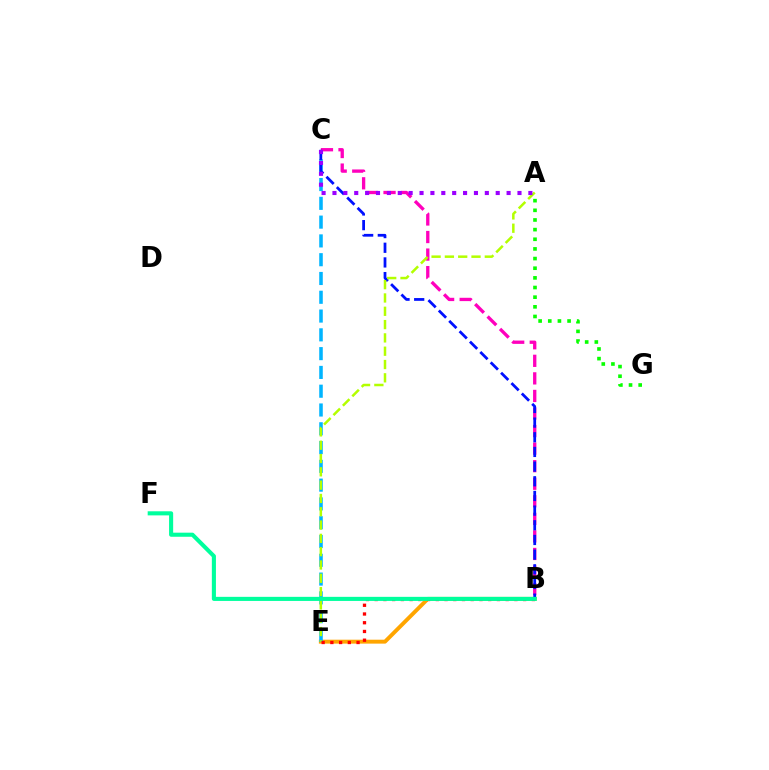{('B', 'E'): [{'color': '#ffa500', 'line_style': 'solid', 'thickness': 2.83}, {'color': '#ff0000', 'line_style': 'dotted', 'thickness': 2.37}], ('A', 'G'): [{'color': '#08ff00', 'line_style': 'dotted', 'thickness': 2.62}], ('C', 'E'): [{'color': '#00b5ff', 'line_style': 'dashed', 'thickness': 2.55}], ('B', 'C'): [{'color': '#ff00bd', 'line_style': 'dashed', 'thickness': 2.39}, {'color': '#0010ff', 'line_style': 'dashed', 'thickness': 1.99}], ('A', 'E'): [{'color': '#b3ff00', 'line_style': 'dashed', 'thickness': 1.81}], ('B', 'F'): [{'color': '#00ff9d', 'line_style': 'solid', 'thickness': 2.94}], ('A', 'C'): [{'color': '#9b00ff', 'line_style': 'dotted', 'thickness': 2.96}]}